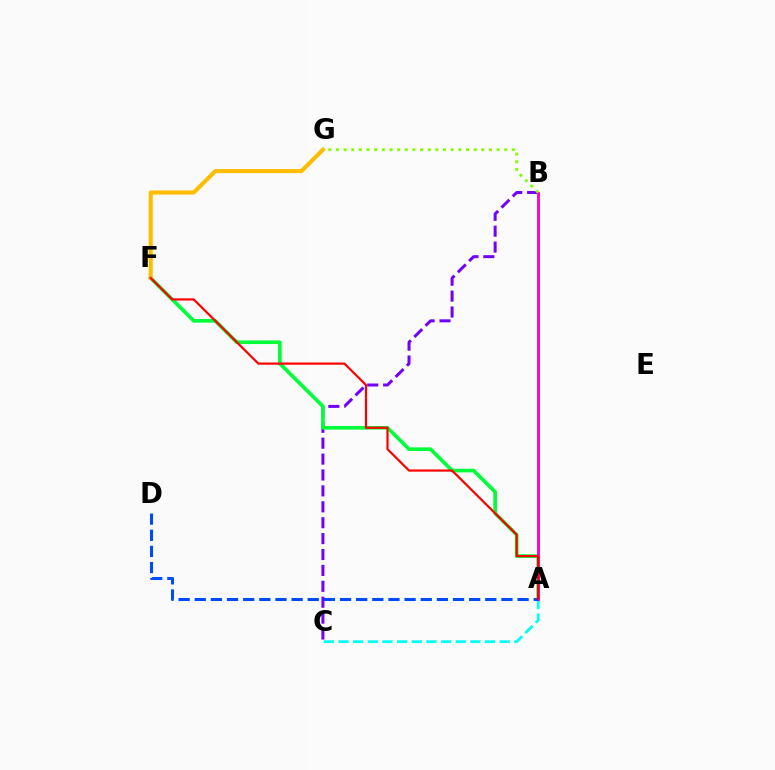{('B', 'C'): [{'color': '#7200ff', 'line_style': 'dashed', 'thickness': 2.16}], ('A', 'C'): [{'color': '#00fff6', 'line_style': 'dashed', 'thickness': 1.99}], ('A', 'F'): [{'color': '#00ff39', 'line_style': 'solid', 'thickness': 2.63}, {'color': '#ff0000', 'line_style': 'solid', 'thickness': 1.59}], ('A', 'B'): [{'color': '#ff00cf', 'line_style': 'solid', 'thickness': 2.09}], ('B', 'G'): [{'color': '#84ff00', 'line_style': 'dotted', 'thickness': 2.08}], ('F', 'G'): [{'color': '#ffbd00', 'line_style': 'solid', 'thickness': 2.95}], ('A', 'D'): [{'color': '#004bff', 'line_style': 'dashed', 'thickness': 2.19}]}